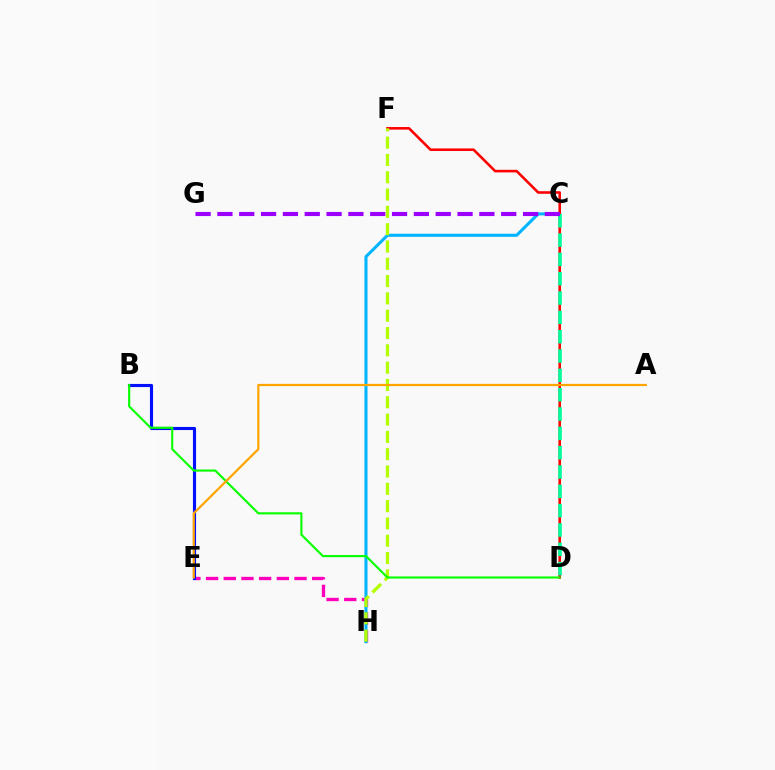{('E', 'H'): [{'color': '#ff00bd', 'line_style': 'dashed', 'thickness': 2.4}], ('C', 'H'): [{'color': '#00b5ff', 'line_style': 'solid', 'thickness': 2.2}], ('D', 'F'): [{'color': '#ff0000', 'line_style': 'solid', 'thickness': 1.87}], ('B', 'E'): [{'color': '#0010ff', 'line_style': 'solid', 'thickness': 2.25}], ('C', 'D'): [{'color': '#00ff9d', 'line_style': 'dashed', 'thickness': 2.63}], ('C', 'G'): [{'color': '#9b00ff', 'line_style': 'dashed', 'thickness': 2.97}], ('F', 'H'): [{'color': '#b3ff00', 'line_style': 'dashed', 'thickness': 2.35}], ('B', 'D'): [{'color': '#08ff00', 'line_style': 'solid', 'thickness': 1.54}], ('A', 'E'): [{'color': '#ffa500', 'line_style': 'solid', 'thickness': 1.6}]}